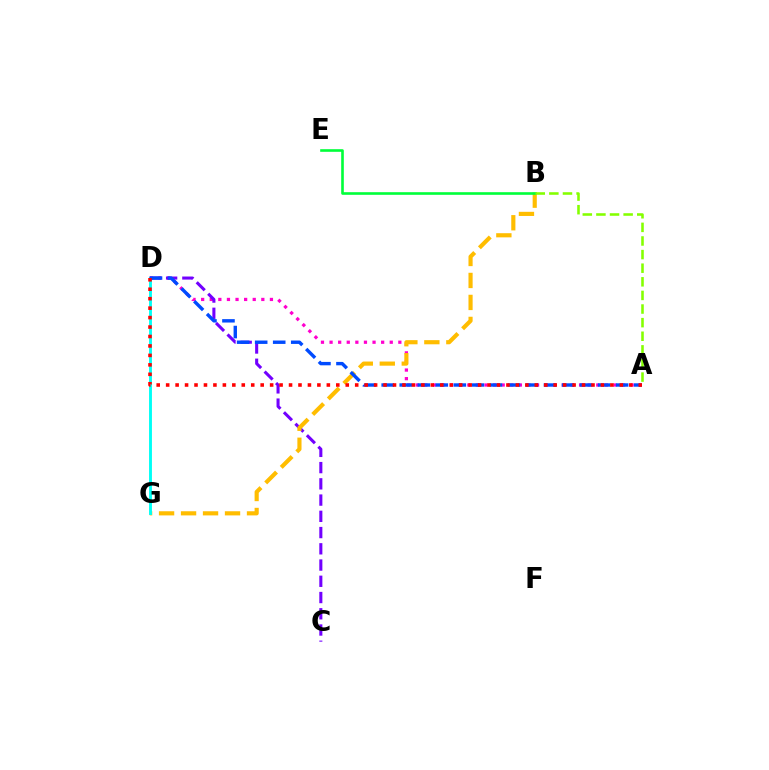{('A', 'D'): [{'color': '#ff00cf', 'line_style': 'dotted', 'thickness': 2.34}, {'color': '#004bff', 'line_style': 'dashed', 'thickness': 2.45}, {'color': '#ff0000', 'line_style': 'dotted', 'thickness': 2.57}], ('C', 'D'): [{'color': '#7200ff', 'line_style': 'dashed', 'thickness': 2.21}], ('B', 'G'): [{'color': '#ffbd00', 'line_style': 'dashed', 'thickness': 2.99}], ('D', 'G'): [{'color': '#00fff6', 'line_style': 'solid', 'thickness': 2.08}], ('B', 'E'): [{'color': '#00ff39', 'line_style': 'solid', 'thickness': 1.89}], ('A', 'B'): [{'color': '#84ff00', 'line_style': 'dashed', 'thickness': 1.85}]}